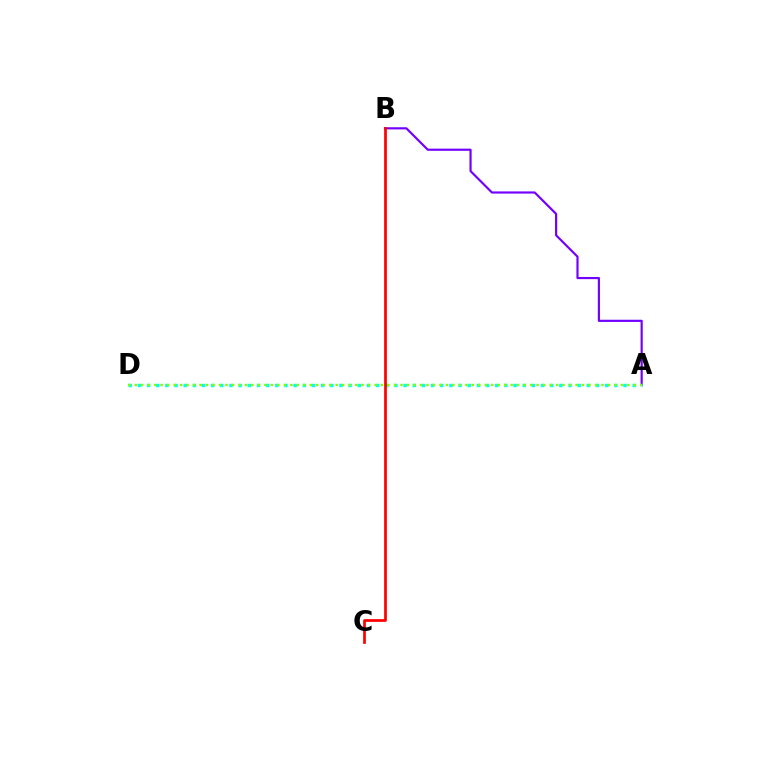{('A', 'B'): [{'color': '#7200ff', 'line_style': 'solid', 'thickness': 1.56}], ('A', 'D'): [{'color': '#00fff6', 'line_style': 'dotted', 'thickness': 2.49}, {'color': '#84ff00', 'line_style': 'dotted', 'thickness': 1.76}], ('B', 'C'): [{'color': '#ff0000', 'line_style': 'solid', 'thickness': 1.96}]}